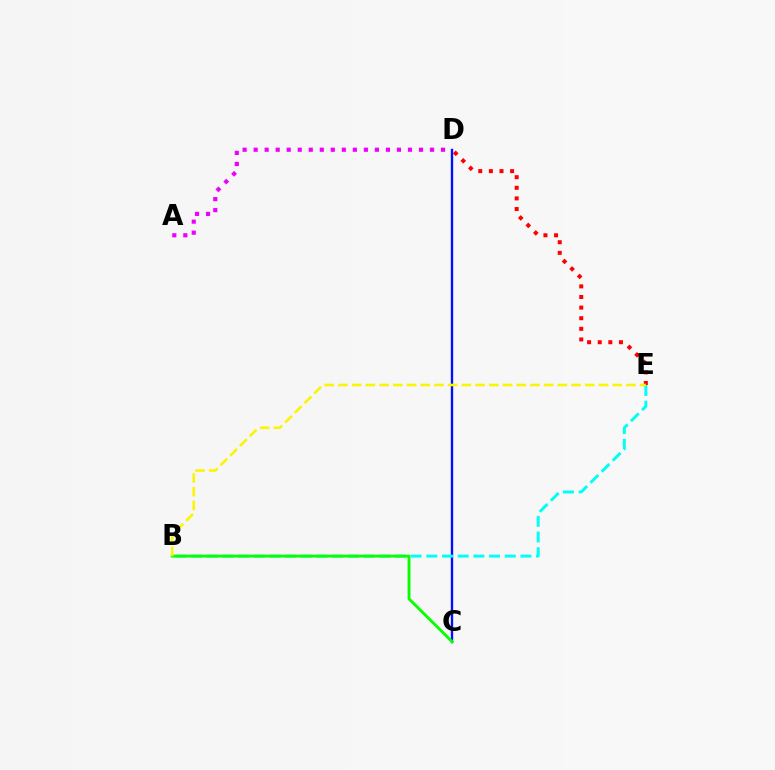{('C', 'D'): [{'color': '#0010ff', 'line_style': 'solid', 'thickness': 1.7}], ('B', 'E'): [{'color': '#00fff6', 'line_style': 'dashed', 'thickness': 2.13}, {'color': '#fcf500', 'line_style': 'dashed', 'thickness': 1.86}], ('D', 'E'): [{'color': '#ff0000', 'line_style': 'dotted', 'thickness': 2.88}], ('B', 'C'): [{'color': '#08ff00', 'line_style': 'solid', 'thickness': 2.07}], ('A', 'D'): [{'color': '#ee00ff', 'line_style': 'dotted', 'thickness': 3.0}]}